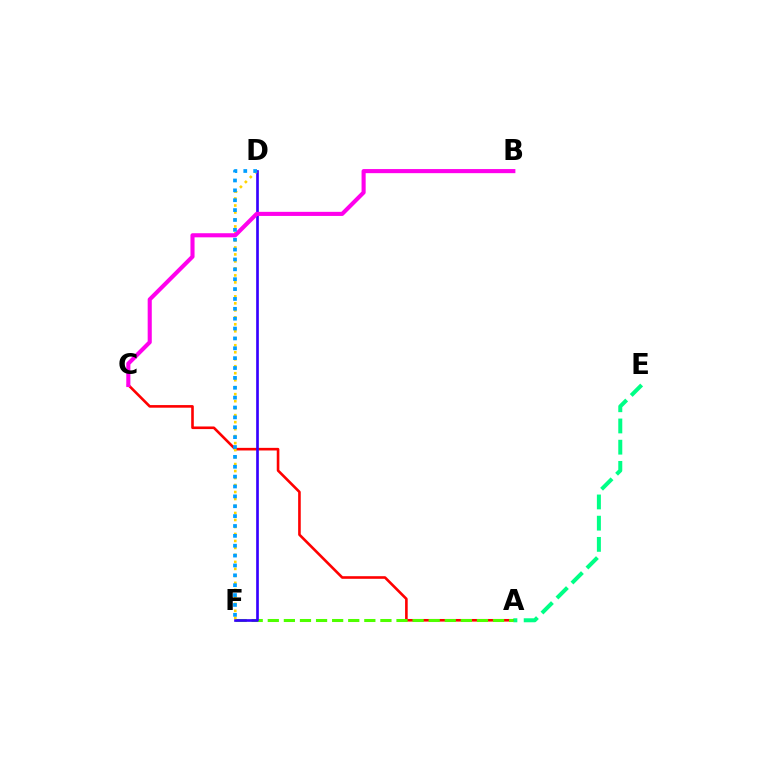{('A', 'C'): [{'color': '#ff0000', 'line_style': 'solid', 'thickness': 1.88}], ('A', 'E'): [{'color': '#00ff86', 'line_style': 'dashed', 'thickness': 2.88}], ('A', 'F'): [{'color': '#4fff00', 'line_style': 'dashed', 'thickness': 2.19}], ('D', 'F'): [{'color': '#3700ff', 'line_style': 'solid', 'thickness': 1.92}, {'color': '#ffd500', 'line_style': 'dotted', 'thickness': 1.9}, {'color': '#009eff', 'line_style': 'dotted', 'thickness': 2.68}], ('B', 'C'): [{'color': '#ff00ed', 'line_style': 'solid', 'thickness': 2.95}]}